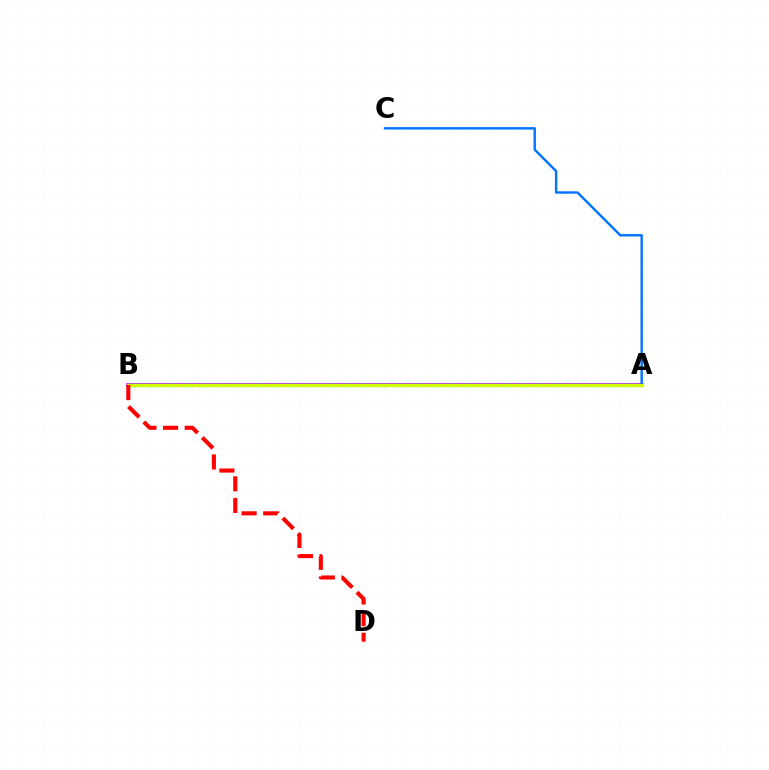{('A', 'B'): [{'color': '#b900ff', 'line_style': 'solid', 'thickness': 2.62}, {'color': '#00ff5c', 'line_style': 'dashed', 'thickness': 2.4}, {'color': '#d1ff00', 'line_style': 'solid', 'thickness': 2.33}], ('A', 'C'): [{'color': '#0074ff', 'line_style': 'solid', 'thickness': 1.73}], ('B', 'D'): [{'color': '#ff0000', 'line_style': 'dashed', 'thickness': 2.94}]}